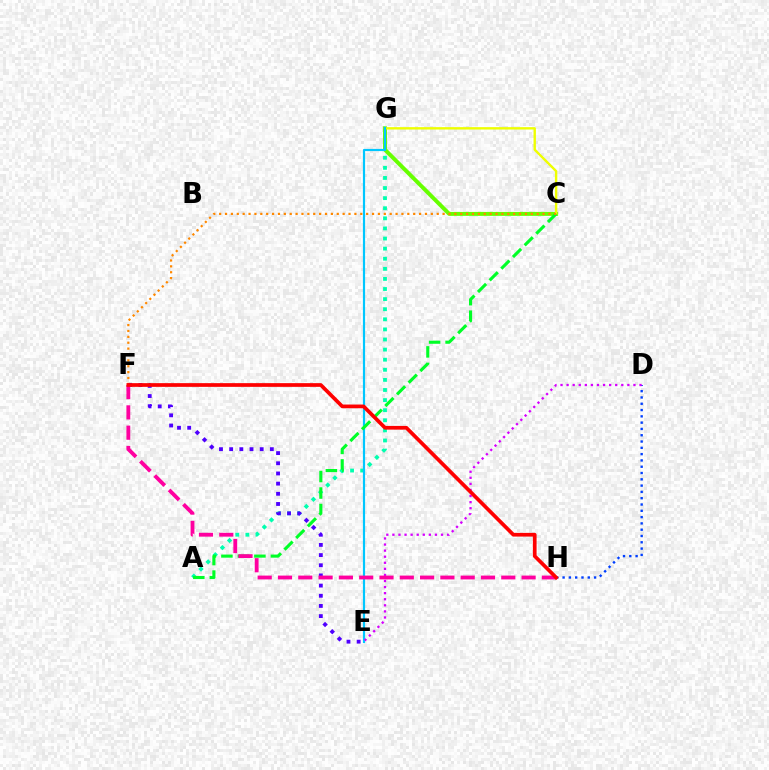{('A', 'G'): [{'color': '#00ffaf', 'line_style': 'dotted', 'thickness': 2.74}], ('C', 'G'): [{'color': '#66ff00', 'line_style': 'solid', 'thickness': 2.85}, {'color': '#eeff00', 'line_style': 'solid', 'thickness': 1.71}], ('E', 'G'): [{'color': '#00c7ff', 'line_style': 'solid', 'thickness': 1.57}], ('D', 'H'): [{'color': '#003fff', 'line_style': 'dotted', 'thickness': 1.71}], ('D', 'E'): [{'color': '#d600ff', 'line_style': 'dotted', 'thickness': 1.65}], ('A', 'C'): [{'color': '#00ff27', 'line_style': 'dashed', 'thickness': 2.24}], ('C', 'F'): [{'color': '#ff8800', 'line_style': 'dotted', 'thickness': 1.6}], ('E', 'F'): [{'color': '#4f00ff', 'line_style': 'dotted', 'thickness': 2.76}], ('F', 'H'): [{'color': '#ff00a0', 'line_style': 'dashed', 'thickness': 2.76}, {'color': '#ff0000', 'line_style': 'solid', 'thickness': 2.67}]}